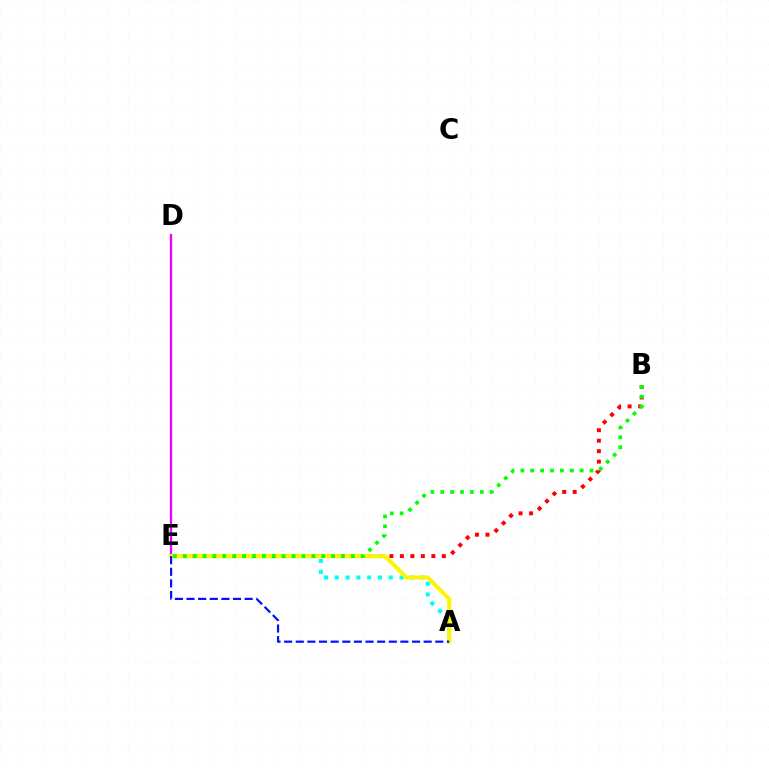{('D', 'E'): [{'color': '#ee00ff', 'line_style': 'solid', 'thickness': 1.64}], ('B', 'E'): [{'color': '#ff0000', 'line_style': 'dotted', 'thickness': 2.85}, {'color': '#08ff00', 'line_style': 'dotted', 'thickness': 2.69}], ('A', 'E'): [{'color': '#00fff6', 'line_style': 'dotted', 'thickness': 2.93}, {'color': '#fcf500', 'line_style': 'solid', 'thickness': 2.9}, {'color': '#0010ff', 'line_style': 'dashed', 'thickness': 1.58}]}